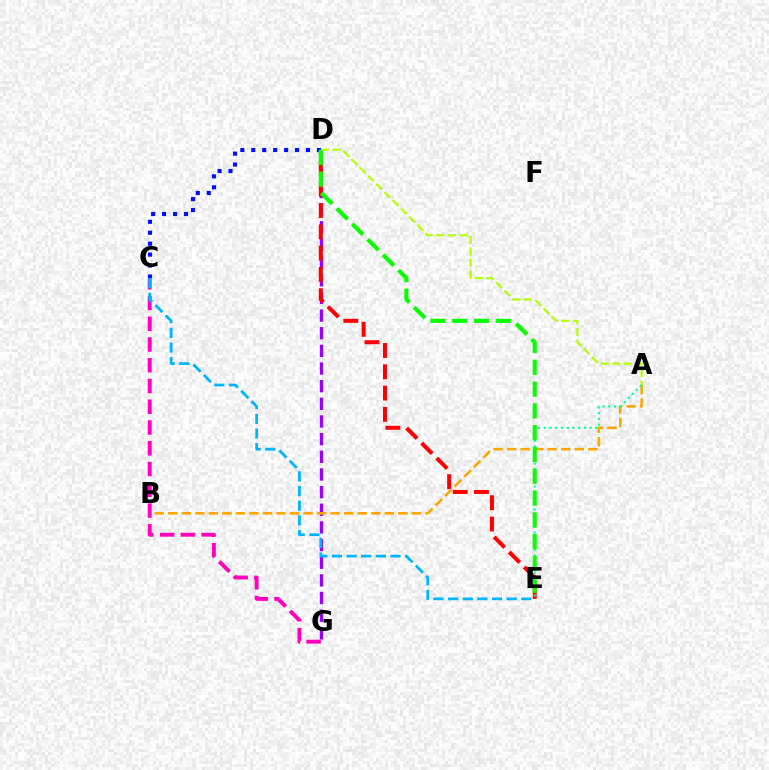{('D', 'G'): [{'color': '#9b00ff', 'line_style': 'dashed', 'thickness': 2.4}], ('D', 'E'): [{'color': '#ff0000', 'line_style': 'dashed', 'thickness': 2.89}, {'color': '#08ff00', 'line_style': 'dashed', 'thickness': 2.96}], ('A', 'B'): [{'color': '#ffa500', 'line_style': 'dashed', 'thickness': 1.84}], ('C', 'G'): [{'color': '#ff00bd', 'line_style': 'dashed', 'thickness': 2.82}], ('C', 'D'): [{'color': '#0010ff', 'line_style': 'dotted', 'thickness': 2.97}], ('A', 'E'): [{'color': '#00ff9d', 'line_style': 'dotted', 'thickness': 1.56}], ('A', 'D'): [{'color': '#b3ff00', 'line_style': 'dashed', 'thickness': 1.58}], ('C', 'E'): [{'color': '#00b5ff', 'line_style': 'dashed', 'thickness': 1.99}]}